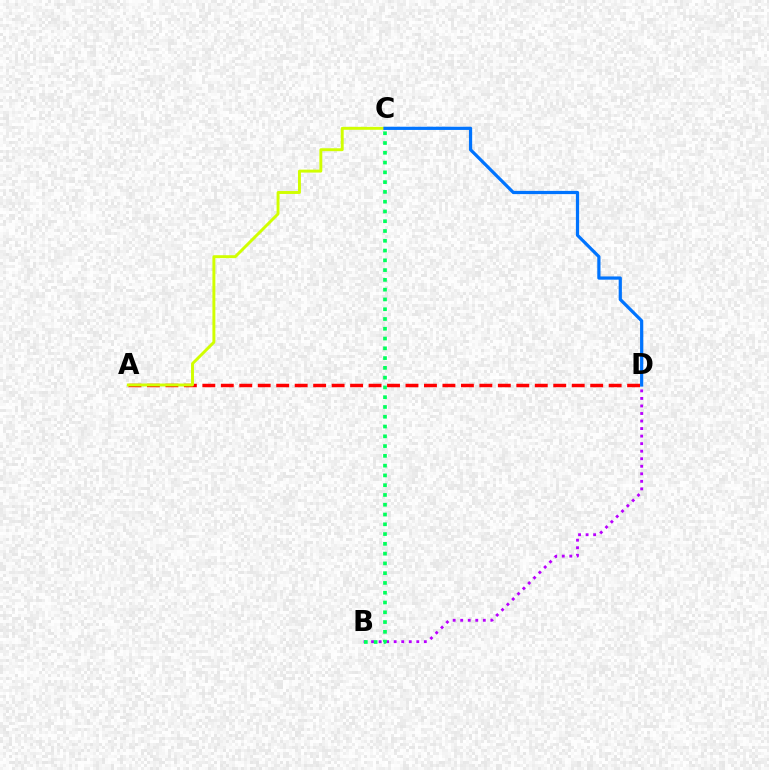{('A', 'D'): [{'color': '#ff0000', 'line_style': 'dashed', 'thickness': 2.51}], ('A', 'C'): [{'color': '#d1ff00', 'line_style': 'solid', 'thickness': 2.11}], ('C', 'D'): [{'color': '#0074ff', 'line_style': 'solid', 'thickness': 2.31}], ('B', 'D'): [{'color': '#b900ff', 'line_style': 'dotted', 'thickness': 2.05}], ('B', 'C'): [{'color': '#00ff5c', 'line_style': 'dotted', 'thickness': 2.66}]}